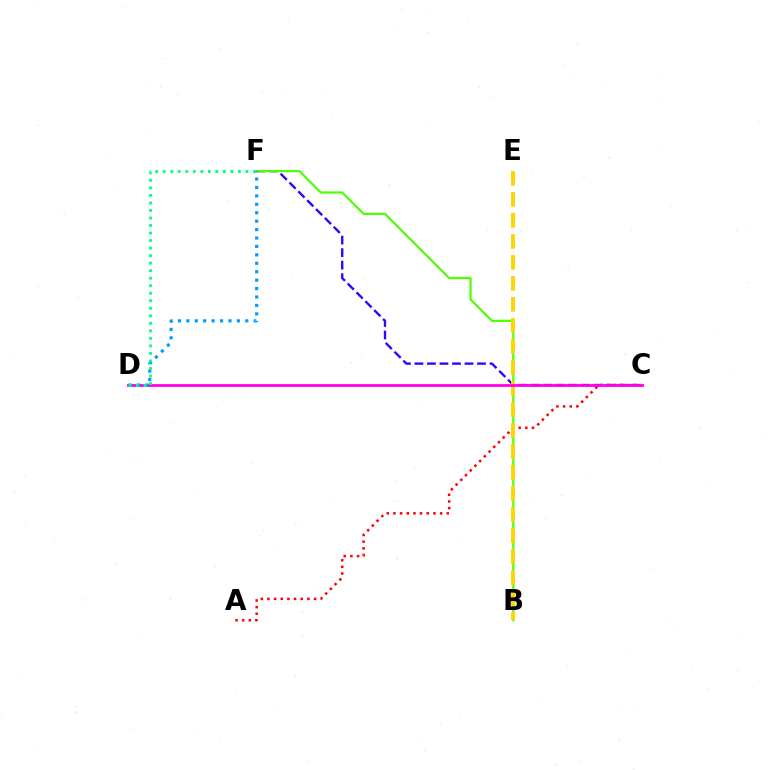{('C', 'F'): [{'color': '#3700ff', 'line_style': 'dashed', 'thickness': 1.7}], ('B', 'F'): [{'color': '#4fff00', 'line_style': 'solid', 'thickness': 1.58}], ('A', 'C'): [{'color': '#ff0000', 'line_style': 'dotted', 'thickness': 1.81}], ('B', 'E'): [{'color': '#ffd500', 'line_style': 'dashed', 'thickness': 2.85}], ('C', 'D'): [{'color': '#ff00ed', 'line_style': 'solid', 'thickness': 2.02}], ('D', 'F'): [{'color': '#009eff', 'line_style': 'dotted', 'thickness': 2.29}, {'color': '#00ff86', 'line_style': 'dotted', 'thickness': 2.04}]}